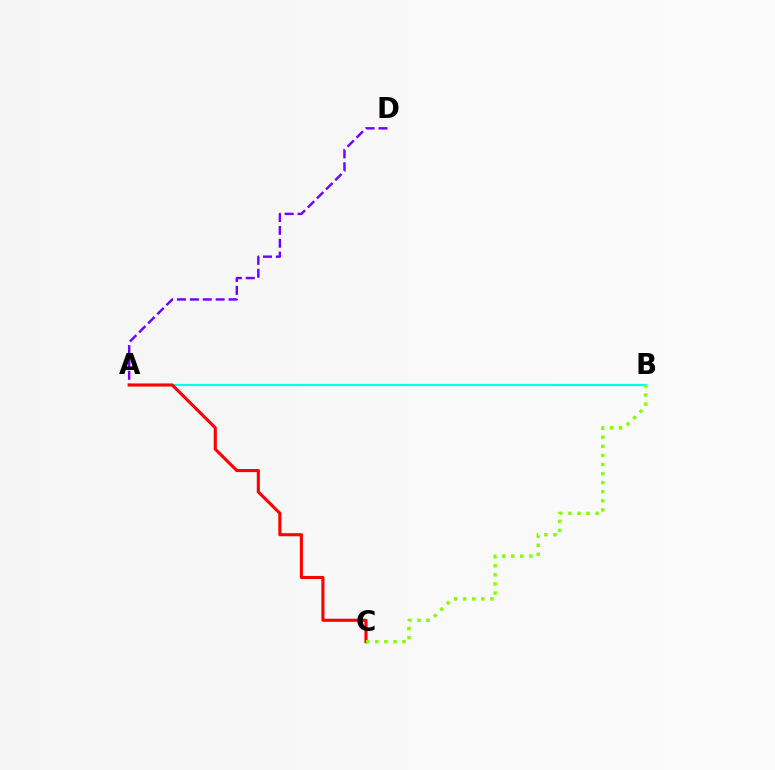{('A', 'D'): [{'color': '#7200ff', 'line_style': 'dashed', 'thickness': 1.75}], ('A', 'B'): [{'color': '#00fff6', 'line_style': 'solid', 'thickness': 1.59}], ('A', 'C'): [{'color': '#ff0000', 'line_style': 'solid', 'thickness': 2.23}], ('B', 'C'): [{'color': '#84ff00', 'line_style': 'dotted', 'thickness': 2.47}]}